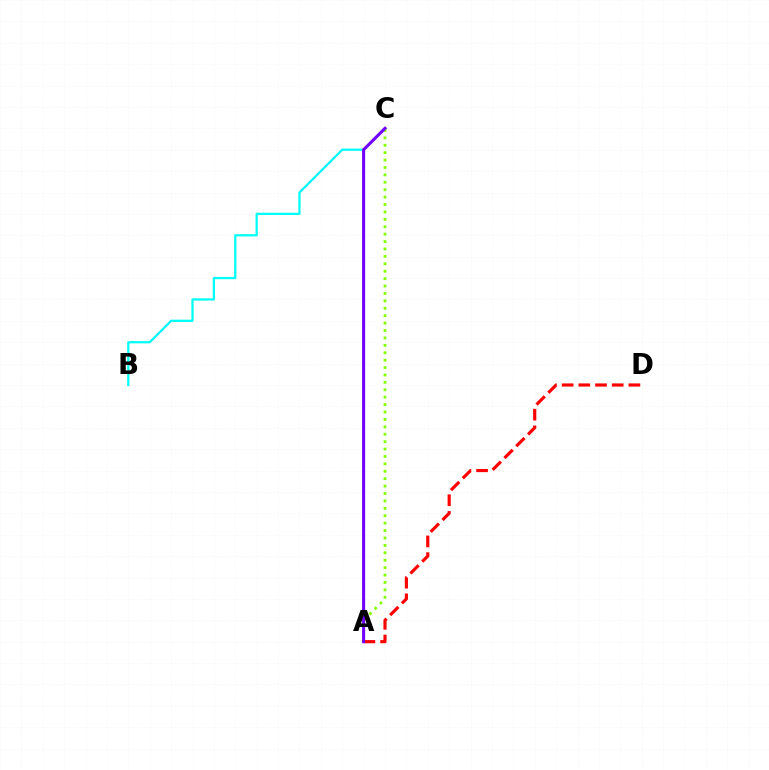{('A', 'D'): [{'color': '#ff0000', 'line_style': 'dashed', 'thickness': 2.27}], ('B', 'C'): [{'color': '#00fff6', 'line_style': 'solid', 'thickness': 1.63}], ('A', 'C'): [{'color': '#84ff00', 'line_style': 'dotted', 'thickness': 2.01}, {'color': '#7200ff', 'line_style': 'solid', 'thickness': 2.19}]}